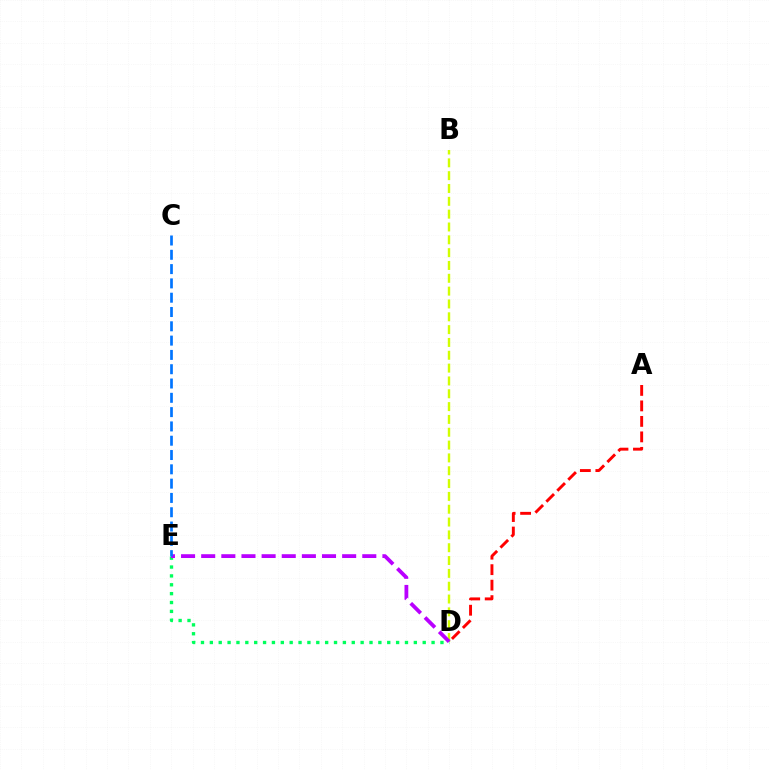{('B', 'D'): [{'color': '#d1ff00', 'line_style': 'dashed', 'thickness': 1.74}], ('A', 'D'): [{'color': '#ff0000', 'line_style': 'dashed', 'thickness': 2.1}], ('D', 'E'): [{'color': '#00ff5c', 'line_style': 'dotted', 'thickness': 2.41}, {'color': '#b900ff', 'line_style': 'dashed', 'thickness': 2.74}], ('C', 'E'): [{'color': '#0074ff', 'line_style': 'dashed', 'thickness': 1.94}]}